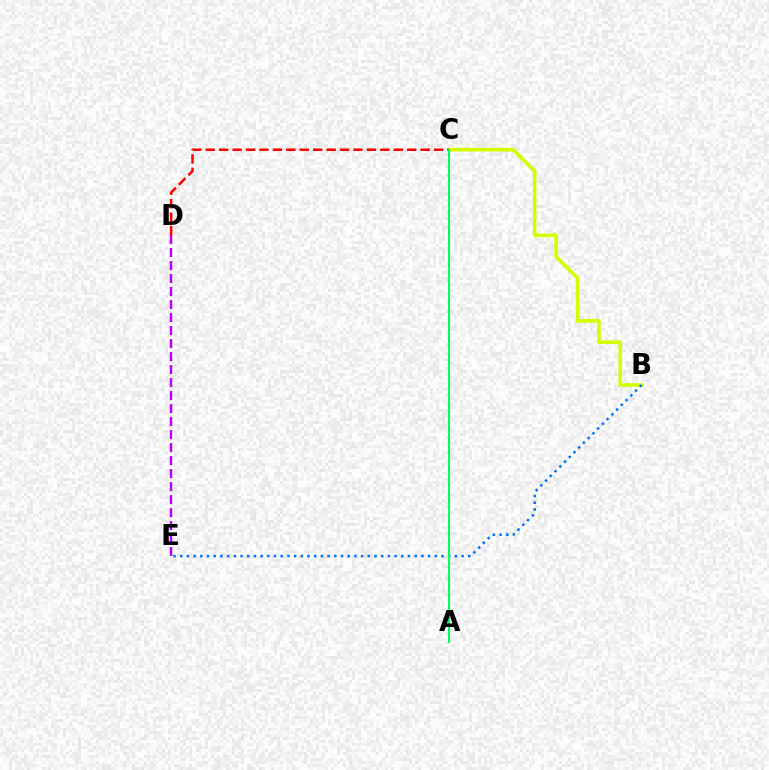{('D', 'E'): [{'color': '#b900ff', 'line_style': 'dashed', 'thickness': 1.77}], ('B', 'C'): [{'color': '#d1ff00', 'line_style': 'solid', 'thickness': 2.59}], ('C', 'D'): [{'color': '#ff0000', 'line_style': 'dashed', 'thickness': 1.82}], ('B', 'E'): [{'color': '#0074ff', 'line_style': 'dotted', 'thickness': 1.82}], ('A', 'C'): [{'color': '#00ff5c', 'line_style': 'solid', 'thickness': 1.51}]}